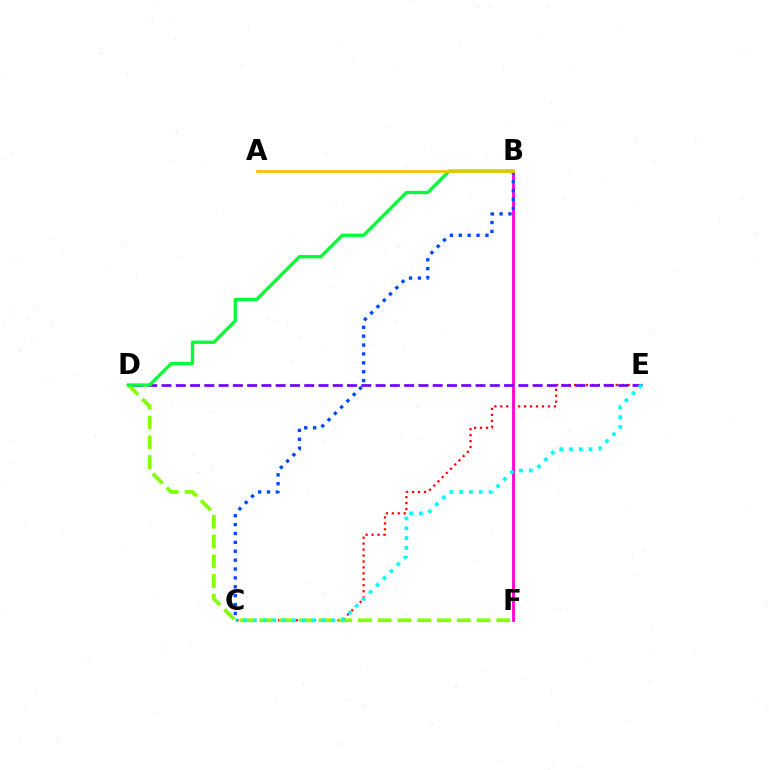{('C', 'E'): [{'color': '#ff0000', 'line_style': 'dotted', 'thickness': 1.62}, {'color': '#00fff6', 'line_style': 'dotted', 'thickness': 2.67}], ('B', 'F'): [{'color': '#ff00cf', 'line_style': 'solid', 'thickness': 2.02}], ('D', 'E'): [{'color': '#7200ff', 'line_style': 'dashed', 'thickness': 1.94}], ('B', 'C'): [{'color': '#004bff', 'line_style': 'dotted', 'thickness': 2.41}], ('D', 'F'): [{'color': '#84ff00', 'line_style': 'dashed', 'thickness': 2.68}], ('B', 'D'): [{'color': '#00ff39', 'line_style': 'solid', 'thickness': 2.36}], ('A', 'B'): [{'color': '#ffbd00', 'line_style': 'solid', 'thickness': 1.94}]}